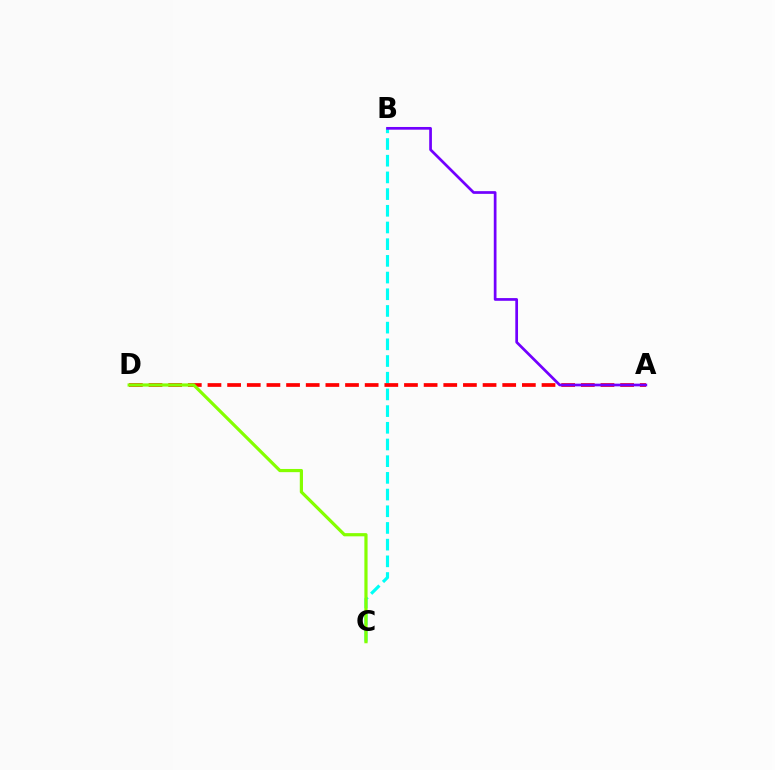{('B', 'C'): [{'color': '#00fff6', 'line_style': 'dashed', 'thickness': 2.27}], ('A', 'D'): [{'color': '#ff0000', 'line_style': 'dashed', 'thickness': 2.67}], ('A', 'B'): [{'color': '#7200ff', 'line_style': 'solid', 'thickness': 1.95}], ('C', 'D'): [{'color': '#84ff00', 'line_style': 'solid', 'thickness': 2.3}]}